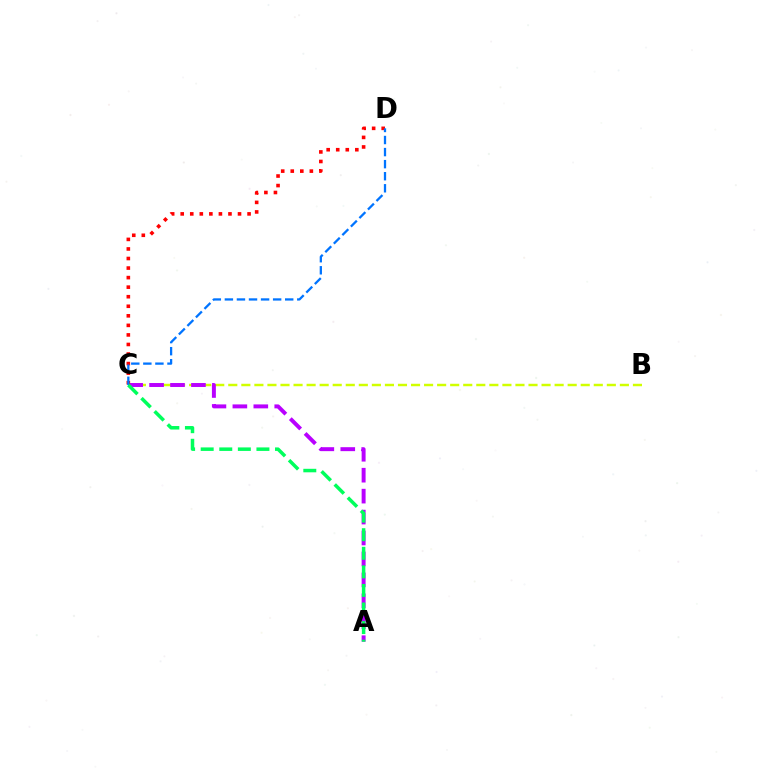{('B', 'C'): [{'color': '#d1ff00', 'line_style': 'dashed', 'thickness': 1.77}], ('A', 'C'): [{'color': '#b900ff', 'line_style': 'dashed', 'thickness': 2.84}, {'color': '#00ff5c', 'line_style': 'dashed', 'thickness': 2.52}], ('C', 'D'): [{'color': '#ff0000', 'line_style': 'dotted', 'thickness': 2.6}, {'color': '#0074ff', 'line_style': 'dashed', 'thickness': 1.64}]}